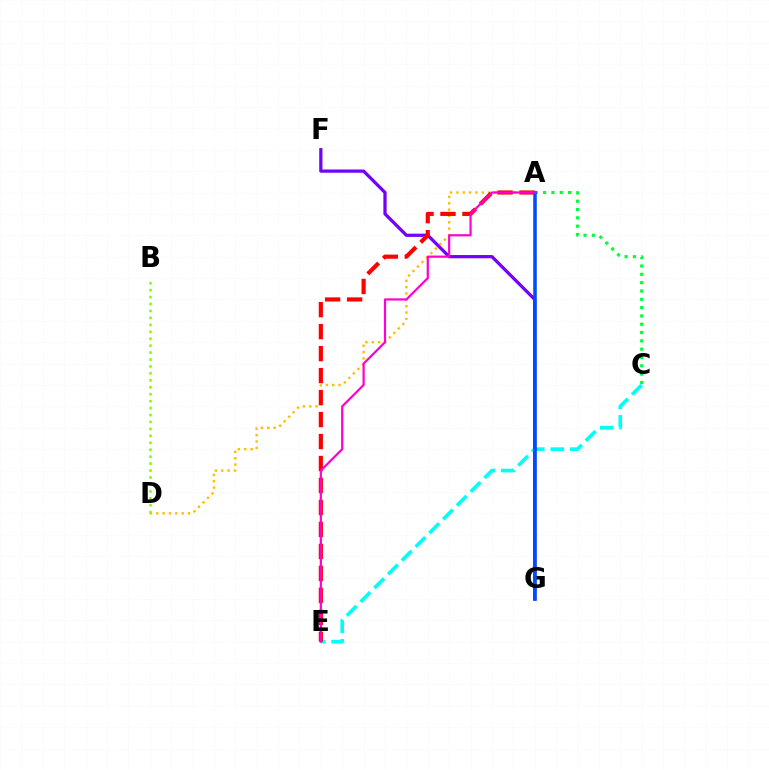{('A', 'D'): [{'color': '#ffbd00', 'line_style': 'dotted', 'thickness': 1.72}], ('B', 'D'): [{'color': '#84ff00', 'line_style': 'dotted', 'thickness': 1.89}], ('A', 'C'): [{'color': '#00ff39', 'line_style': 'dotted', 'thickness': 2.26}], ('C', 'E'): [{'color': '#00fff6', 'line_style': 'dashed', 'thickness': 2.64}], ('F', 'G'): [{'color': '#7200ff', 'line_style': 'solid', 'thickness': 2.33}], ('A', 'E'): [{'color': '#ff0000', 'line_style': 'dashed', 'thickness': 2.99}, {'color': '#ff00cf', 'line_style': 'solid', 'thickness': 1.59}], ('A', 'G'): [{'color': '#004bff', 'line_style': 'solid', 'thickness': 2.54}]}